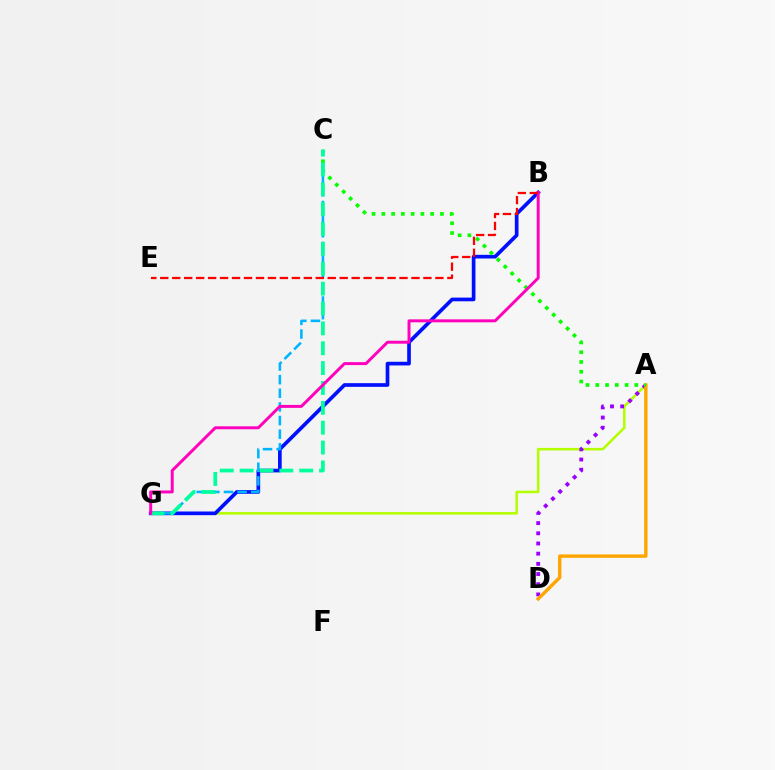{('A', 'G'): [{'color': '#b3ff00', 'line_style': 'solid', 'thickness': 1.83}], ('A', 'D'): [{'color': '#9b00ff', 'line_style': 'dotted', 'thickness': 2.77}, {'color': '#ffa500', 'line_style': 'solid', 'thickness': 2.44}], ('B', 'G'): [{'color': '#0010ff', 'line_style': 'solid', 'thickness': 2.65}, {'color': '#ff00bd', 'line_style': 'solid', 'thickness': 2.13}], ('C', 'G'): [{'color': '#00b5ff', 'line_style': 'dashed', 'thickness': 1.85}, {'color': '#00ff9d', 'line_style': 'dashed', 'thickness': 2.7}], ('A', 'C'): [{'color': '#08ff00', 'line_style': 'dotted', 'thickness': 2.65}], ('B', 'E'): [{'color': '#ff0000', 'line_style': 'dashed', 'thickness': 1.63}]}